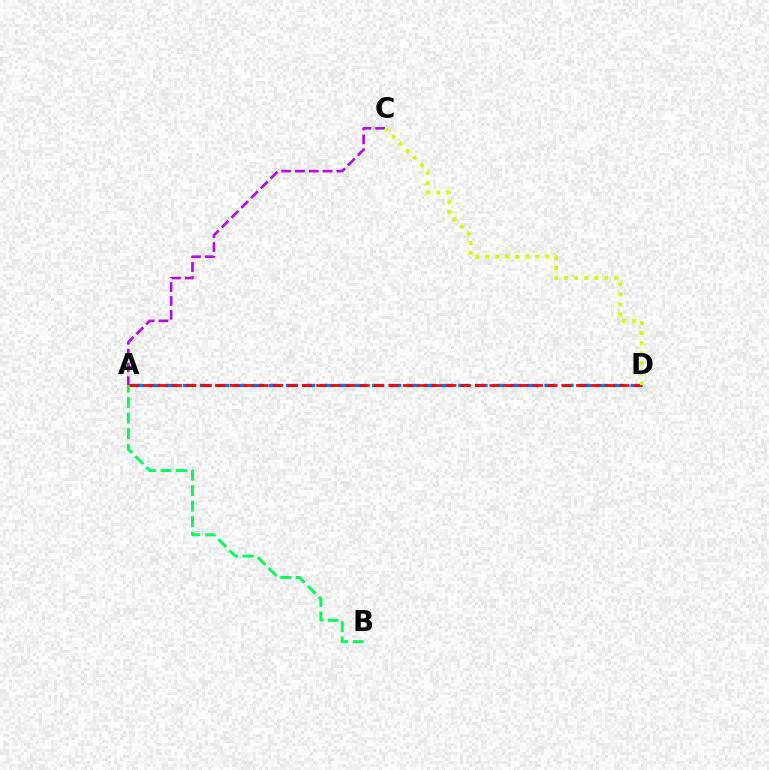{('A', 'D'): [{'color': '#0074ff', 'line_style': 'dashed', 'thickness': 2.34}, {'color': '#ff0000', 'line_style': 'dashed', 'thickness': 1.96}], ('A', 'C'): [{'color': '#b900ff', 'line_style': 'dashed', 'thickness': 1.88}], ('A', 'B'): [{'color': '#00ff5c', 'line_style': 'dashed', 'thickness': 2.11}], ('C', 'D'): [{'color': '#d1ff00', 'line_style': 'dotted', 'thickness': 2.73}]}